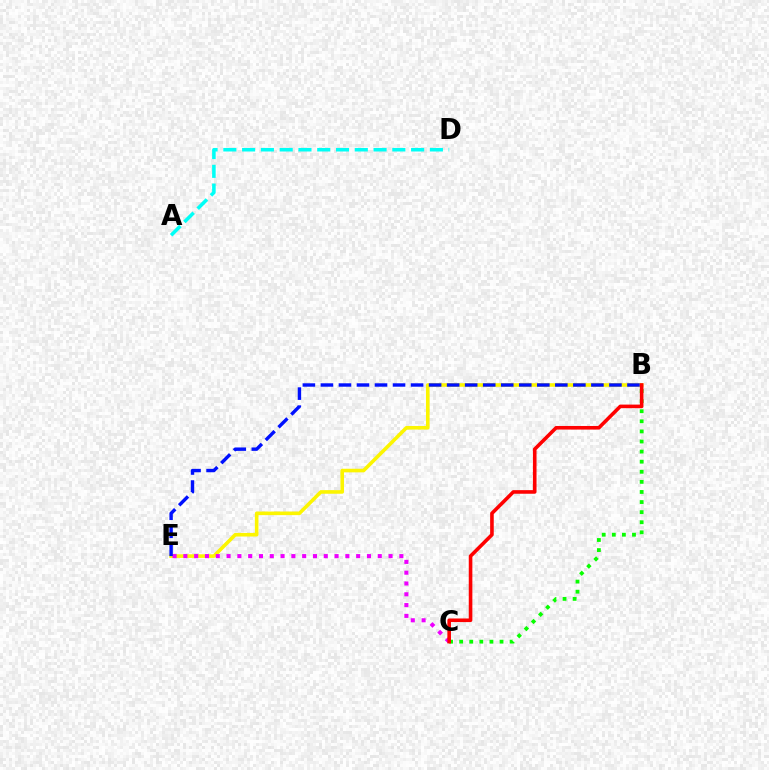{('B', 'E'): [{'color': '#fcf500', 'line_style': 'solid', 'thickness': 2.59}, {'color': '#0010ff', 'line_style': 'dashed', 'thickness': 2.45}], ('C', 'E'): [{'color': '#ee00ff', 'line_style': 'dotted', 'thickness': 2.93}], ('A', 'D'): [{'color': '#00fff6', 'line_style': 'dashed', 'thickness': 2.55}], ('B', 'C'): [{'color': '#08ff00', 'line_style': 'dotted', 'thickness': 2.74}, {'color': '#ff0000', 'line_style': 'solid', 'thickness': 2.59}]}